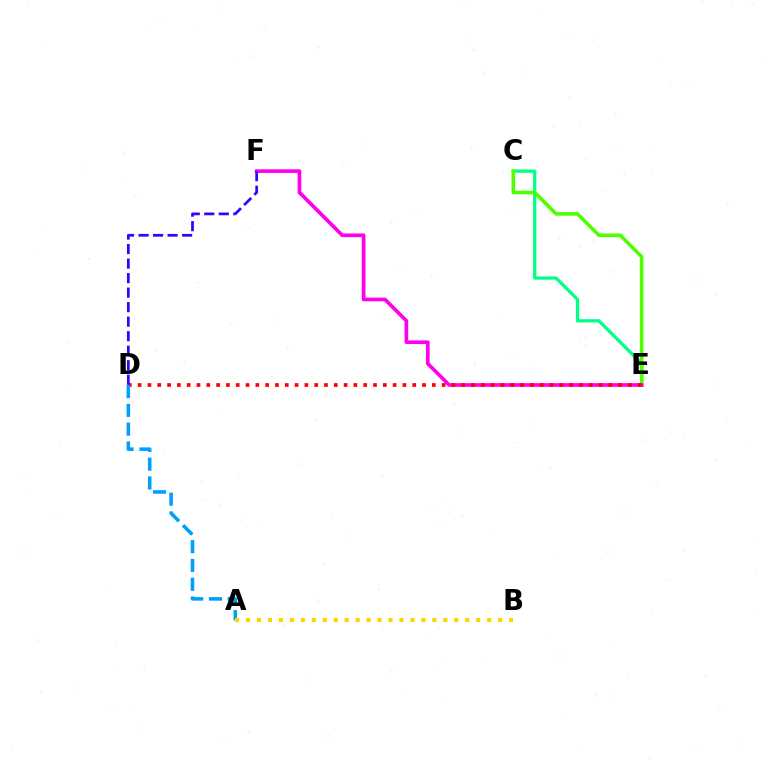{('C', 'E'): [{'color': '#00ff86', 'line_style': 'solid', 'thickness': 2.34}, {'color': '#4fff00', 'line_style': 'solid', 'thickness': 2.61}], ('E', 'F'): [{'color': '#ff00ed', 'line_style': 'solid', 'thickness': 2.63}], ('D', 'E'): [{'color': '#ff0000', 'line_style': 'dotted', 'thickness': 2.66}], ('A', 'D'): [{'color': '#009eff', 'line_style': 'dashed', 'thickness': 2.55}], ('D', 'F'): [{'color': '#3700ff', 'line_style': 'dashed', 'thickness': 1.97}], ('A', 'B'): [{'color': '#ffd500', 'line_style': 'dotted', 'thickness': 2.98}]}